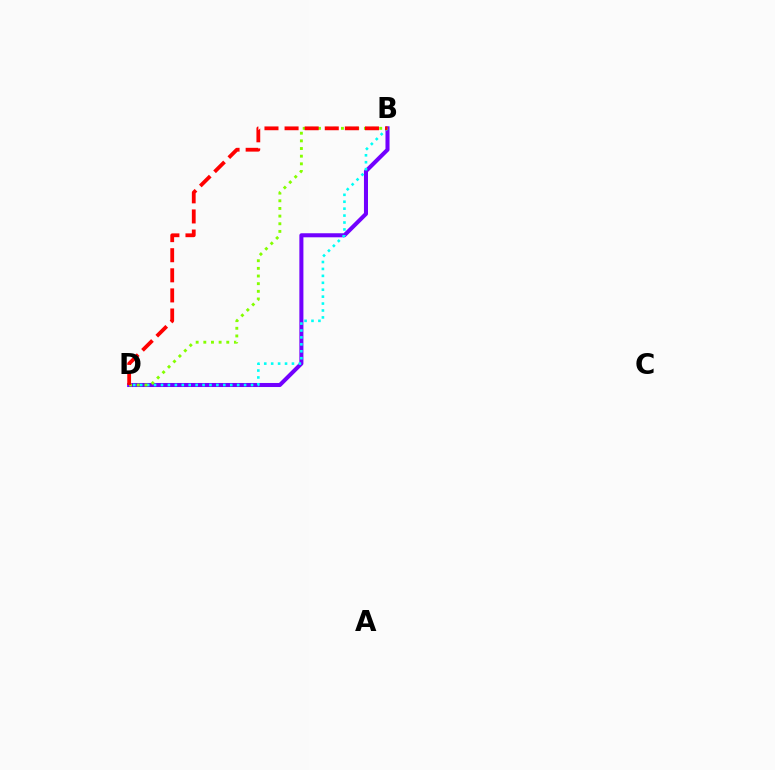{('B', 'D'): [{'color': '#7200ff', 'line_style': 'solid', 'thickness': 2.91}, {'color': '#00fff6', 'line_style': 'dotted', 'thickness': 1.88}, {'color': '#84ff00', 'line_style': 'dotted', 'thickness': 2.08}, {'color': '#ff0000', 'line_style': 'dashed', 'thickness': 2.73}]}